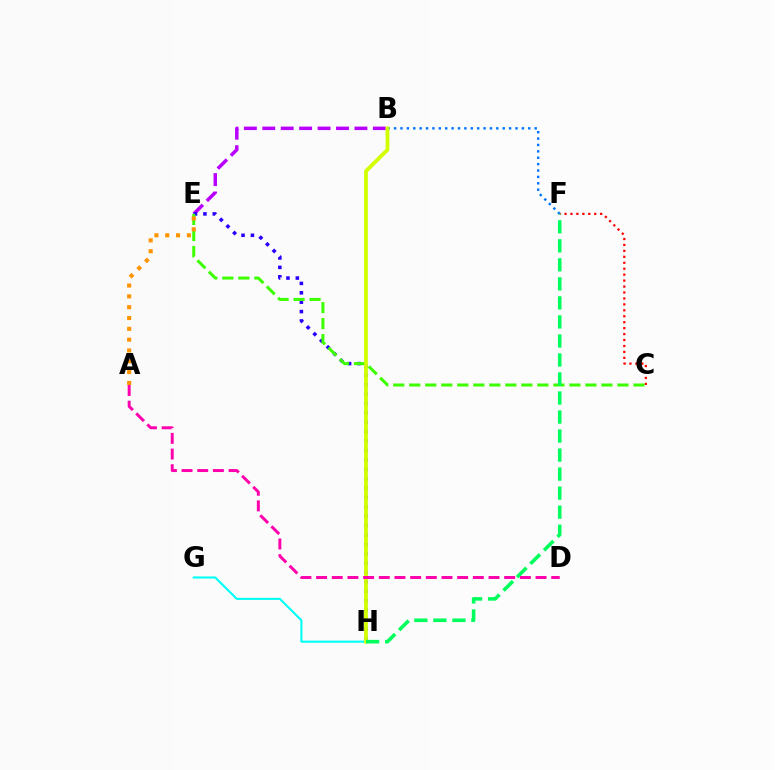{('B', 'E'): [{'color': '#b900ff', 'line_style': 'dashed', 'thickness': 2.5}], ('G', 'H'): [{'color': '#00fff6', 'line_style': 'solid', 'thickness': 1.51}], ('C', 'F'): [{'color': '#ff0000', 'line_style': 'dotted', 'thickness': 1.61}], ('B', 'F'): [{'color': '#0074ff', 'line_style': 'dotted', 'thickness': 1.74}], ('E', 'H'): [{'color': '#2500ff', 'line_style': 'dotted', 'thickness': 2.55}], ('C', 'E'): [{'color': '#3dff00', 'line_style': 'dashed', 'thickness': 2.18}], ('B', 'H'): [{'color': '#d1ff00', 'line_style': 'solid', 'thickness': 2.73}], ('F', 'H'): [{'color': '#00ff5c', 'line_style': 'dashed', 'thickness': 2.58}], ('A', 'D'): [{'color': '#ff00ac', 'line_style': 'dashed', 'thickness': 2.13}], ('A', 'E'): [{'color': '#ff9400', 'line_style': 'dotted', 'thickness': 2.94}]}